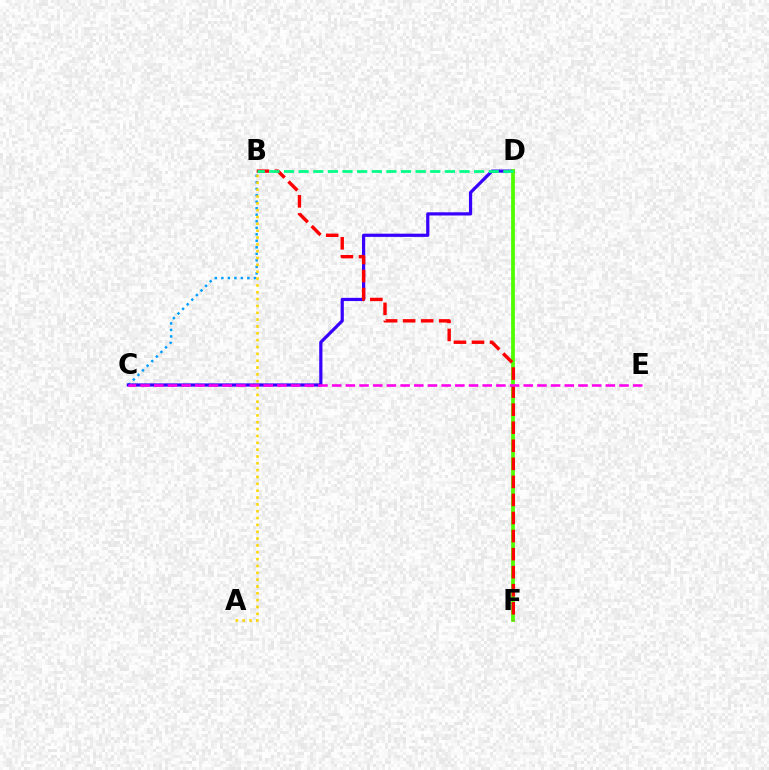{('B', 'C'): [{'color': '#009eff', 'line_style': 'dotted', 'thickness': 1.77}], ('C', 'D'): [{'color': '#3700ff', 'line_style': 'solid', 'thickness': 2.31}], ('D', 'F'): [{'color': '#4fff00', 'line_style': 'solid', 'thickness': 2.71}], ('B', 'F'): [{'color': '#ff0000', 'line_style': 'dashed', 'thickness': 2.45}], ('C', 'E'): [{'color': '#ff00ed', 'line_style': 'dashed', 'thickness': 1.86}], ('B', 'D'): [{'color': '#00ff86', 'line_style': 'dashed', 'thickness': 1.99}], ('A', 'B'): [{'color': '#ffd500', 'line_style': 'dotted', 'thickness': 1.86}]}